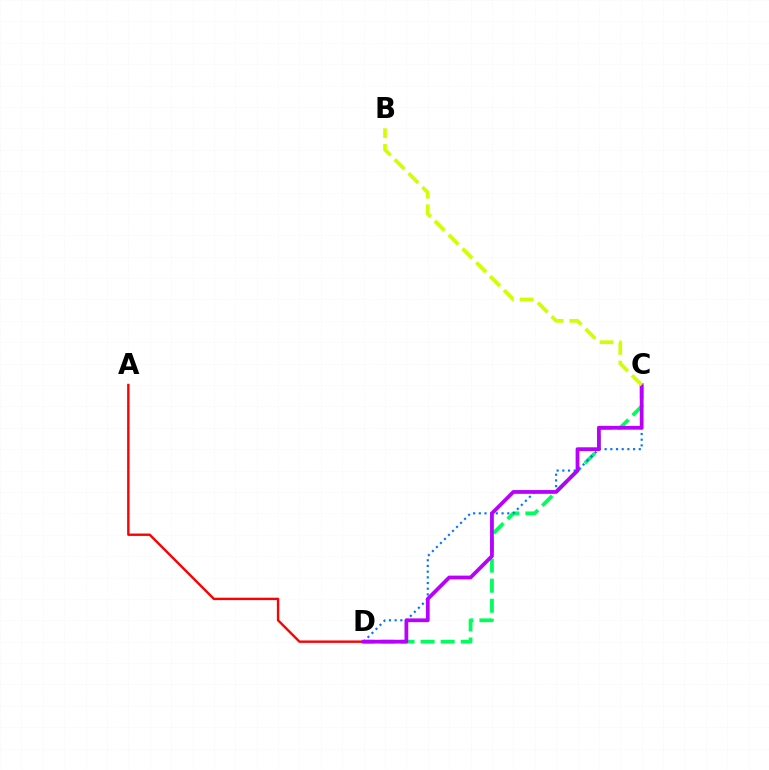{('C', 'D'): [{'color': '#00ff5c', 'line_style': 'dashed', 'thickness': 2.72}, {'color': '#0074ff', 'line_style': 'dotted', 'thickness': 1.55}, {'color': '#b900ff', 'line_style': 'solid', 'thickness': 2.71}], ('A', 'D'): [{'color': '#ff0000', 'line_style': 'solid', 'thickness': 1.73}], ('B', 'C'): [{'color': '#d1ff00', 'line_style': 'dashed', 'thickness': 2.65}]}